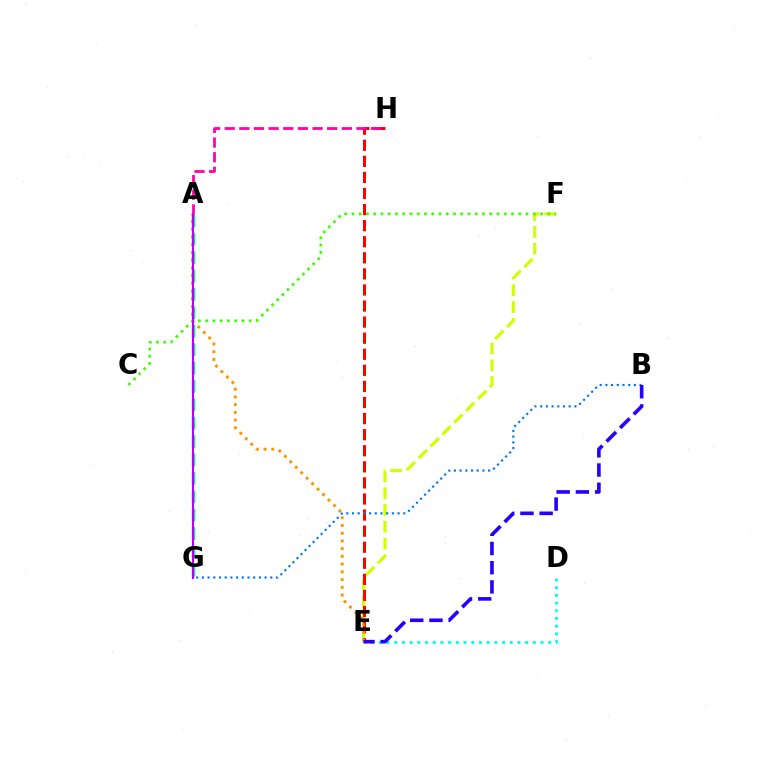{('E', 'F'): [{'color': '#d1ff00', 'line_style': 'dashed', 'thickness': 2.28}], ('C', 'F'): [{'color': '#3dff00', 'line_style': 'dotted', 'thickness': 1.97}], ('E', 'H'): [{'color': '#ff0000', 'line_style': 'dashed', 'thickness': 2.18}], ('A', 'G'): [{'color': '#00ff5c', 'line_style': 'dashed', 'thickness': 2.5}, {'color': '#b900ff', 'line_style': 'solid', 'thickness': 1.52}], ('D', 'E'): [{'color': '#00fff6', 'line_style': 'dotted', 'thickness': 2.09}], ('B', 'G'): [{'color': '#0074ff', 'line_style': 'dotted', 'thickness': 1.55}], ('A', 'E'): [{'color': '#ff9400', 'line_style': 'dotted', 'thickness': 2.1}], ('B', 'E'): [{'color': '#2500ff', 'line_style': 'dashed', 'thickness': 2.61}], ('A', 'H'): [{'color': '#ff00ac', 'line_style': 'dashed', 'thickness': 1.99}]}